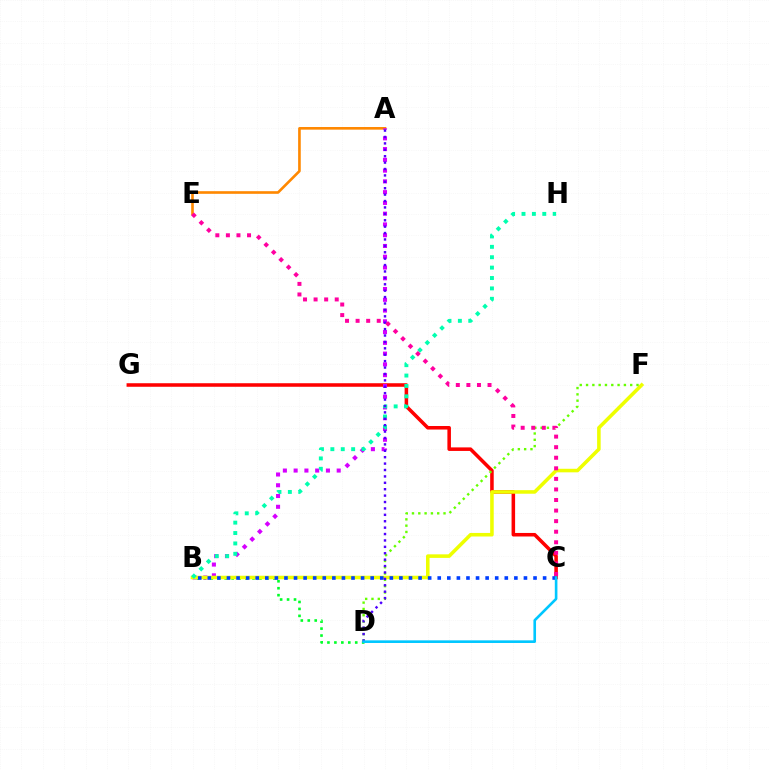{('A', 'E'): [{'color': '#ff8800', 'line_style': 'solid', 'thickness': 1.9}], ('B', 'D'): [{'color': '#00ff27', 'line_style': 'dotted', 'thickness': 1.89}], ('C', 'G'): [{'color': '#ff0000', 'line_style': 'solid', 'thickness': 2.55}], ('A', 'B'): [{'color': '#d600ff', 'line_style': 'dotted', 'thickness': 2.92}], ('B', 'F'): [{'color': '#eeff00', 'line_style': 'solid', 'thickness': 2.56}], ('B', 'H'): [{'color': '#00ffaf', 'line_style': 'dotted', 'thickness': 2.82}], ('D', 'F'): [{'color': '#66ff00', 'line_style': 'dotted', 'thickness': 1.71}], ('A', 'D'): [{'color': '#4f00ff', 'line_style': 'dotted', 'thickness': 1.74}], ('B', 'C'): [{'color': '#003fff', 'line_style': 'dotted', 'thickness': 2.6}], ('C', 'E'): [{'color': '#ff00a0', 'line_style': 'dotted', 'thickness': 2.87}], ('C', 'D'): [{'color': '#00c7ff', 'line_style': 'solid', 'thickness': 1.89}]}